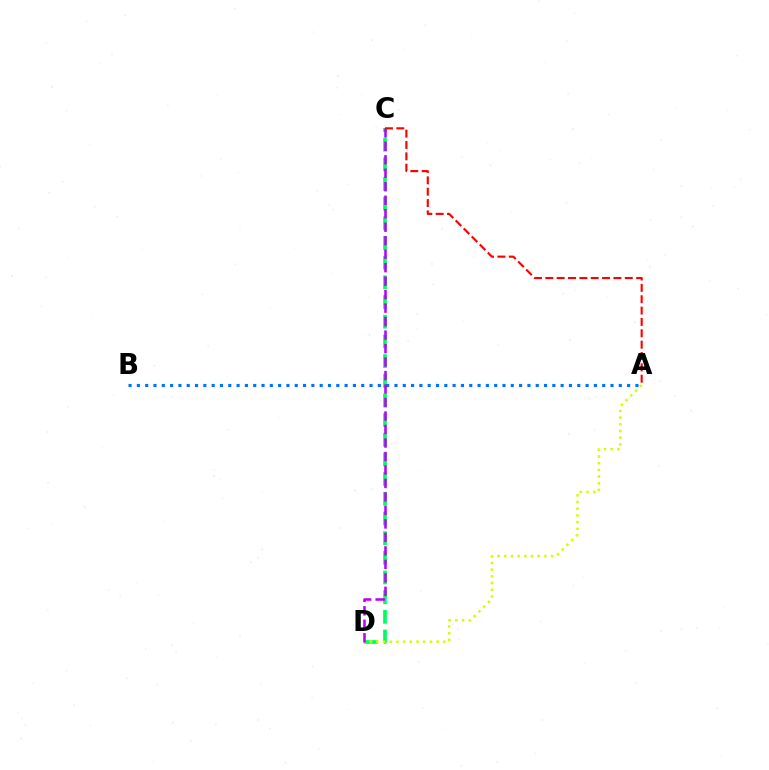{('C', 'D'): [{'color': '#00ff5c', 'line_style': 'dashed', 'thickness': 2.67}, {'color': '#b900ff', 'line_style': 'dashed', 'thickness': 1.83}], ('A', 'B'): [{'color': '#0074ff', 'line_style': 'dotted', 'thickness': 2.26}], ('A', 'D'): [{'color': '#d1ff00', 'line_style': 'dotted', 'thickness': 1.82}], ('A', 'C'): [{'color': '#ff0000', 'line_style': 'dashed', 'thickness': 1.54}]}